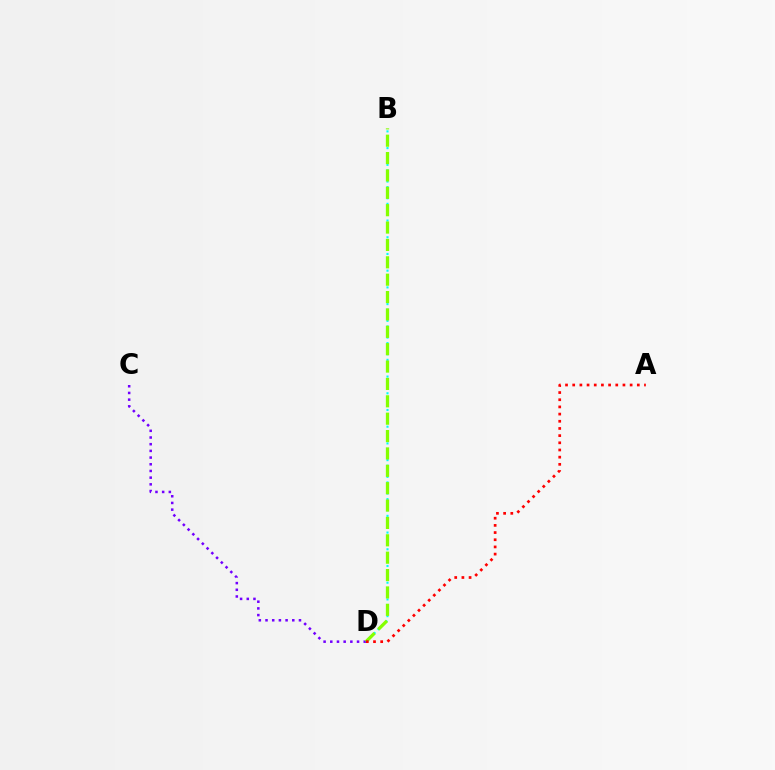{('C', 'D'): [{'color': '#7200ff', 'line_style': 'dotted', 'thickness': 1.82}], ('B', 'D'): [{'color': '#00fff6', 'line_style': 'dotted', 'thickness': 1.51}, {'color': '#84ff00', 'line_style': 'dashed', 'thickness': 2.36}], ('A', 'D'): [{'color': '#ff0000', 'line_style': 'dotted', 'thickness': 1.95}]}